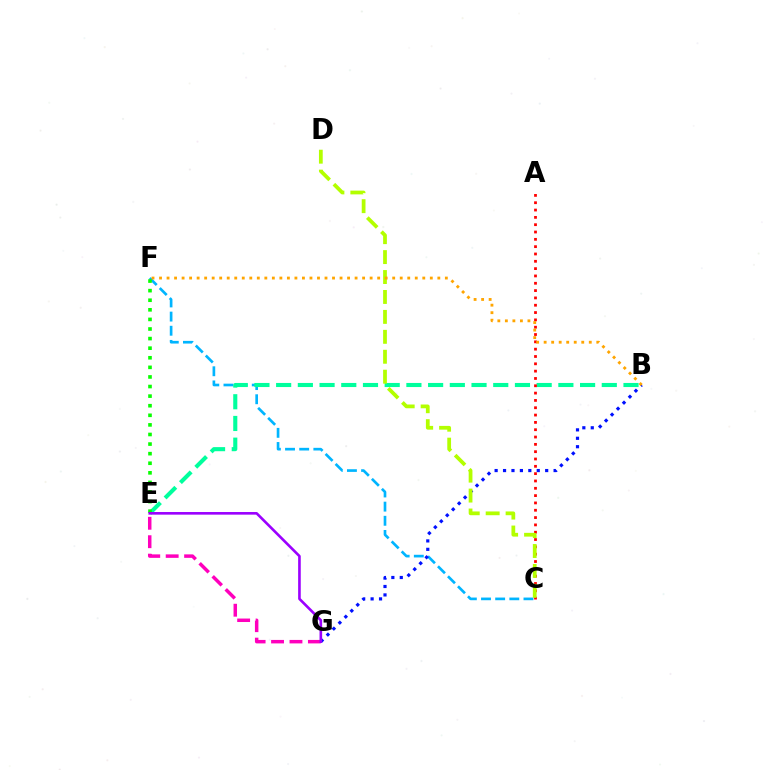{('C', 'F'): [{'color': '#00b5ff', 'line_style': 'dashed', 'thickness': 1.92}], ('B', 'E'): [{'color': '#00ff9d', 'line_style': 'dashed', 'thickness': 2.95}], ('E', 'F'): [{'color': '#08ff00', 'line_style': 'dotted', 'thickness': 2.61}], ('A', 'C'): [{'color': '#ff0000', 'line_style': 'dotted', 'thickness': 1.99}], ('B', 'G'): [{'color': '#0010ff', 'line_style': 'dotted', 'thickness': 2.29}], ('C', 'D'): [{'color': '#b3ff00', 'line_style': 'dashed', 'thickness': 2.71}], ('E', 'G'): [{'color': '#ff00bd', 'line_style': 'dashed', 'thickness': 2.5}, {'color': '#9b00ff', 'line_style': 'solid', 'thickness': 1.89}], ('B', 'F'): [{'color': '#ffa500', 'line_style': 'dotted', 'thickness': 2.04}]}